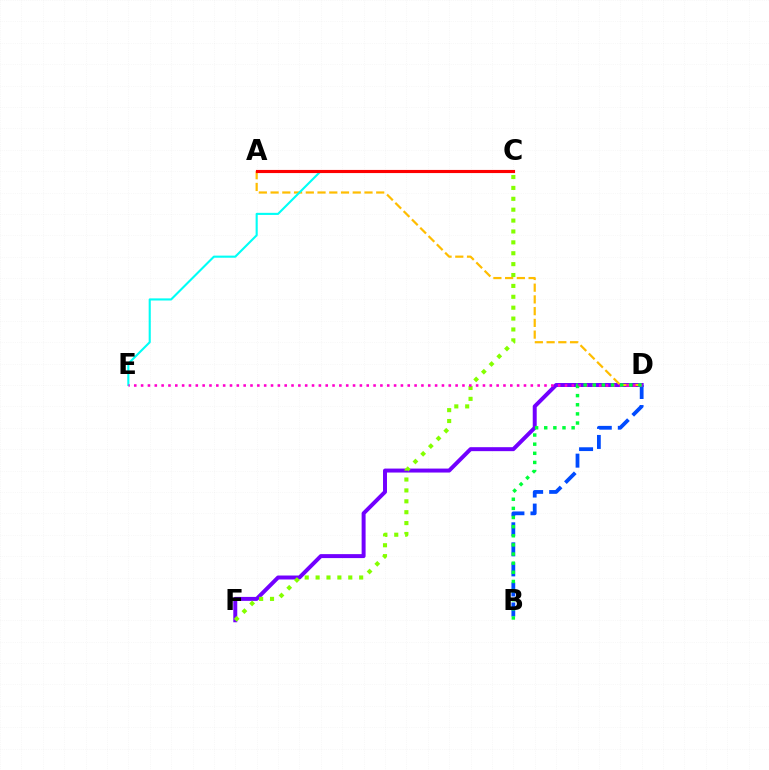{('D', 'F'): [{'color': '#7200ff', 'line_style': 'solid', 'thickness': 2.86}], ('C', 'F'): [{'color': '#84ff00', 'line_style': 'dotted', 'thickness': 2.96}], ('A', 'D'): [{'color': '#ffbd00', 'line_style': 'dashed', 'thickness': 1.59}], ('C', 'E'): [{'color': '#00fff6', 'line_style': 'solid', 'thickness': 1.52}], ('B', 'D'): [{'color': '#004bff', 'line_style': 'dashed', 'thickness': 2.72}, {'color': '#00ff39', 'line_style': 'dotted', 'thickness': 2.48}], ('A', 'C'): [{'color': '#ff0000', 'line_style': 'solid', 'thickness': 2.26}], ('D', 'E'): [{'color': '#ff00cf', 'line_style': 'dotted', 'thickness': 1.86}]}